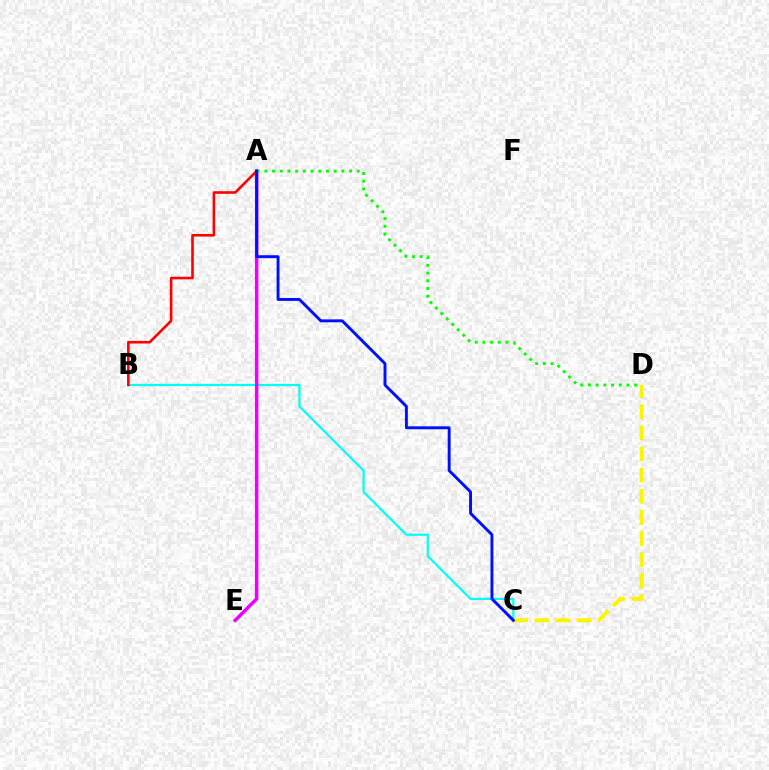{('B', 'C'): [{'color': '#00fff6', 'line_style': 'solid', 'thickness': 1.57}], ('A', 'E'): [{'color': '#ee00ff', 'line_style': 'solid', 'thickness': 2.52}], ('A', 'B'): [{'color': '#ff0000', 'line_style': 'solid', 'thickness': 1.87}], ('C', 'D'): [{'color': '#fcf500', 'line_style': 'dashed', 'thickness': 2.87}], ('A', 'D'): [{'color': '#08ff00', 'line_style': 'dotted', 'thickness': 2.09}], ('A', 'C'): [{'color': '#0010ff', 'line_style': 'solid', 'thickness': 2.1}]}